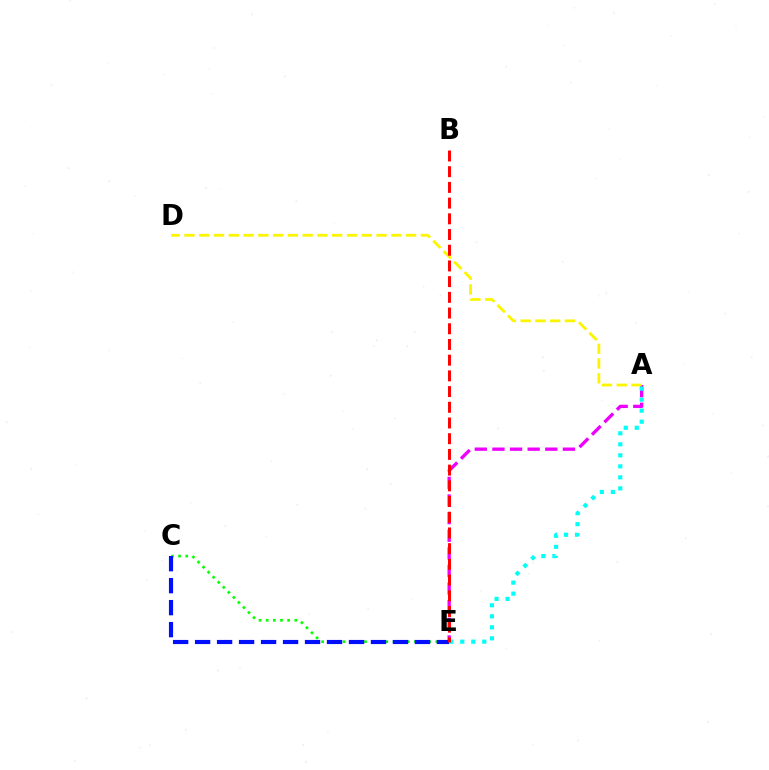{('A', 'E'): [{'color': '#ee00ff', 'line_style': 'dashed', 'thickness': 2.39}, {'color': '#00fff6', 'line_style': 'dotted', 'thickness': 2.99}], ('C', 'E'): [{'color': '#08ff00', 'line_style': 'dotted', 'thickness': 1.94}, {'color': '#0010ff', 'line_style': 'dashed', 'thickness': 2.99}], ('A', 'D'): [{'color': '#fcf500', 'line_style': 'dashed', 'thickness': 2.01}], ('B', 'E'): [{'color': '#ff0000', 'line_style': 'dashed', 'thickness': 2.13}]}